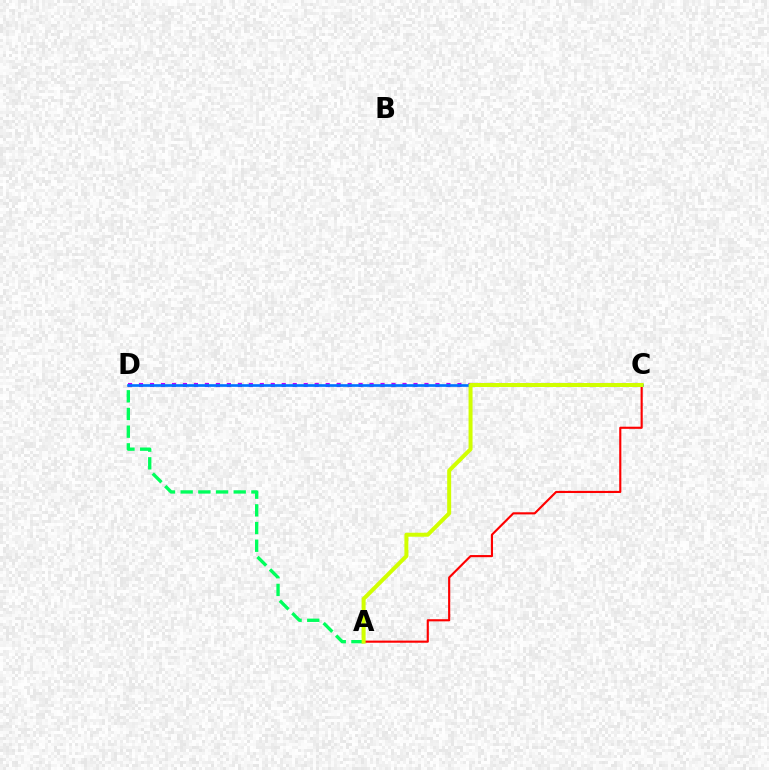{('C', 'D'): [{'color': '#b900ff', 'line_style': 'dotted', 'thickness': 2.98}, {'color': '#0074ff', 'line_style': 'solid', 'thickness': 1.93}], ('A', 'C'): [{'color': '#ff0000', 'line_style': 'solid', 'thickness': 1.54}, {'color': '#d1ff00', 'line_style': 'solid', 'thickness': 2.87}], ('A', 'D'): [{'color': '#00ff5c', 'line_style': 'dashed', 'thickness': 2.4}]}